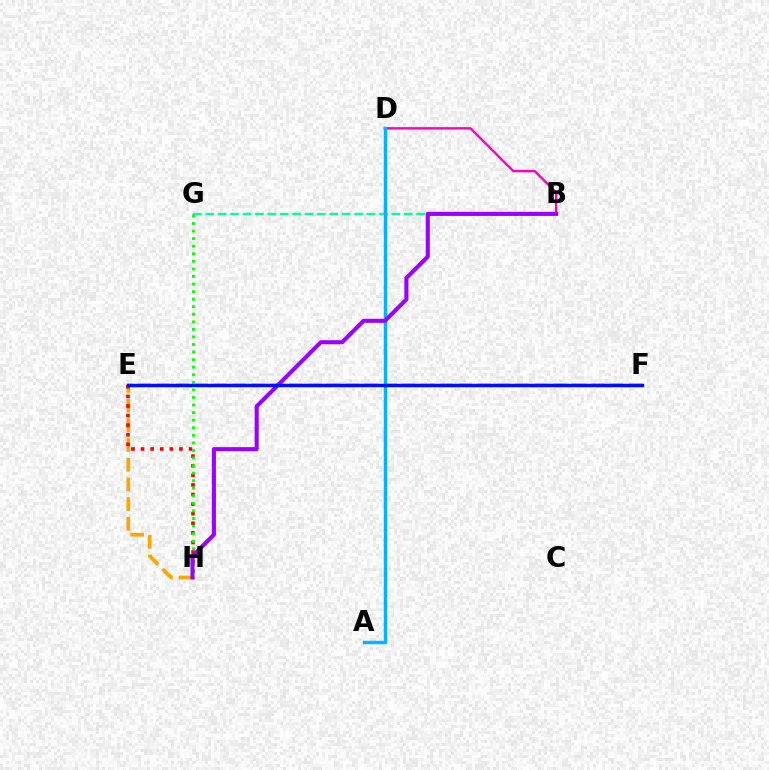{('E', 'H'): [{'color': '#ffa500', 'line_style': 'dashed', 'thickness': 2.67}, {'color': '#ff0000', 'line_style': 'dotted', 'thickness': 2.61}], ('B', 'G'): [{'color': '#00ff9d', 'line_style': 'dashed', 'thickness': 1.69}], ('B', 'D'): [{'color': '#ff00bd', 'line_style': 'solid', 'thickness': 1.72}], ('G', 'H'): [{'color': '#08ff00', 'line_style': 'dotted', 'thickness': 2.06}], ('E', 'F'): [{'color': '#b3ff00', 'line_style': 'dashed', 'thickness': 2.56}, {'color': '#0010ff', 'line_style': 'solid', 'thickness': 2.51}], ('A', 'D'): [{'color': '#00b5ff', 'line_style': 'solid', 'thickness': 2.47}], ('B', 'H'): [{'color': '#9b00ff', 'line_style': 'solid', 'thickness': 2.94}]}